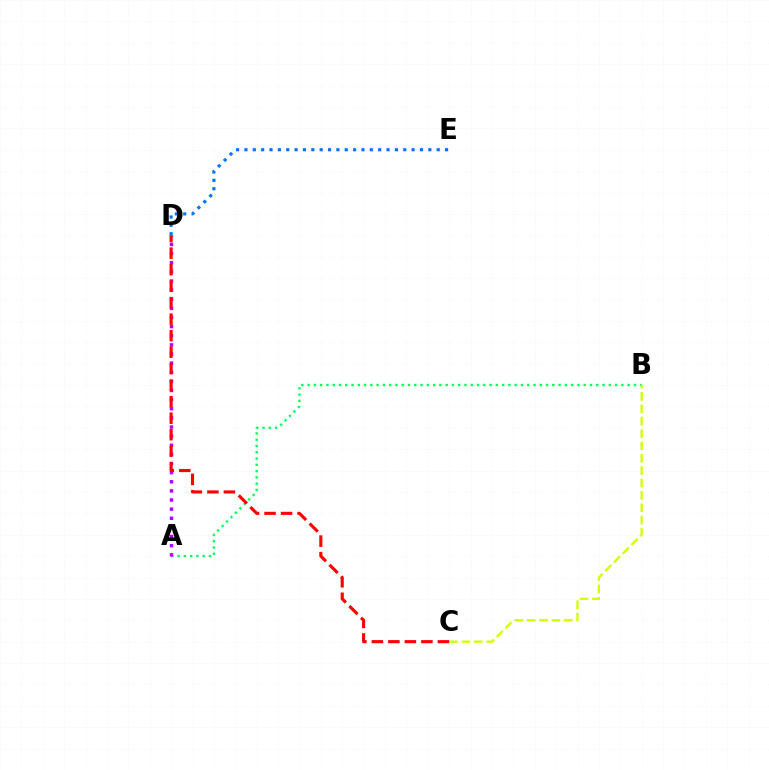{('A', 'B'): [{'color': '#00ff5c', 'line_style': 'dotted', 'thickness': 1.7}], ('A', 'D'): [{'color': '#b900ff', 'line_style': 'dotted', 'thickness': 2.48}], ('D', 'E'): [{'color': '#0074ff', 'line_style': 'dotted', 'thickness': 2.27}], ('B', 'C'): [{'color': '#d1ff00', 'line_style': 'dashed', 'thickness': 1.68}], ('C', 'D'): [{'color': '#ff0000', 'line_style': 'dashed', 'thickness': 2.24}]}